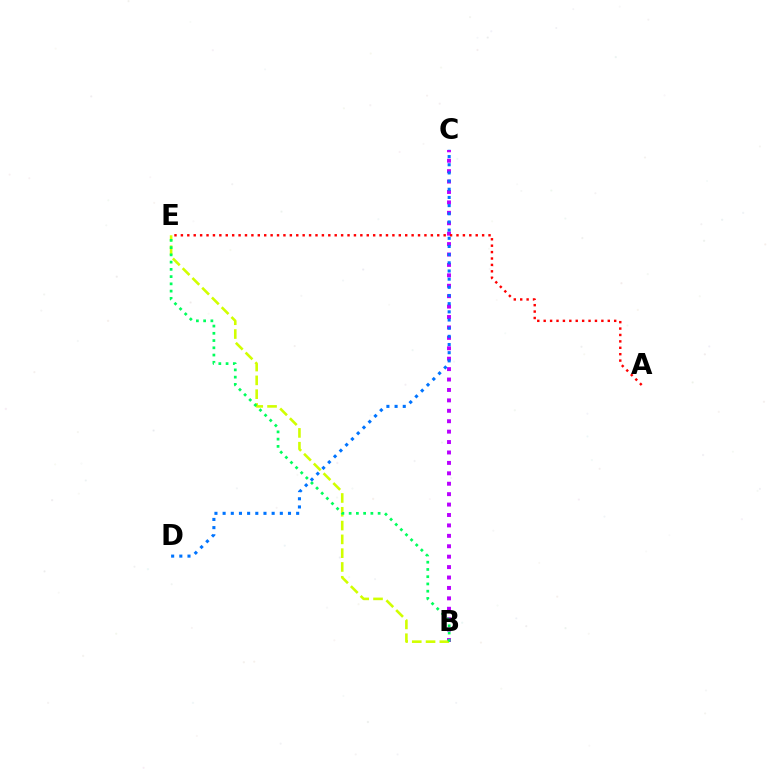{('B', 'C'): [{'color': '#b900ff', 'line_style': 'dotted', 'thickness': 2.83}], ('B', 'E'): [{'color': '#d1ff00', 'line_style': 'dashed', 'thickness': 1.87}, {'color': '#00ff5c', 'line_style': 'dotted', 'thickness': 1.97}], ('A', 'E'): [{'color': '#ff0000', 'line_style': 'dotted', 'thickness': 1.74}], ('C', 'D'): [{'color': '#0074ff', 'line_style': 'dotted', 'thickness': 2.22}]}